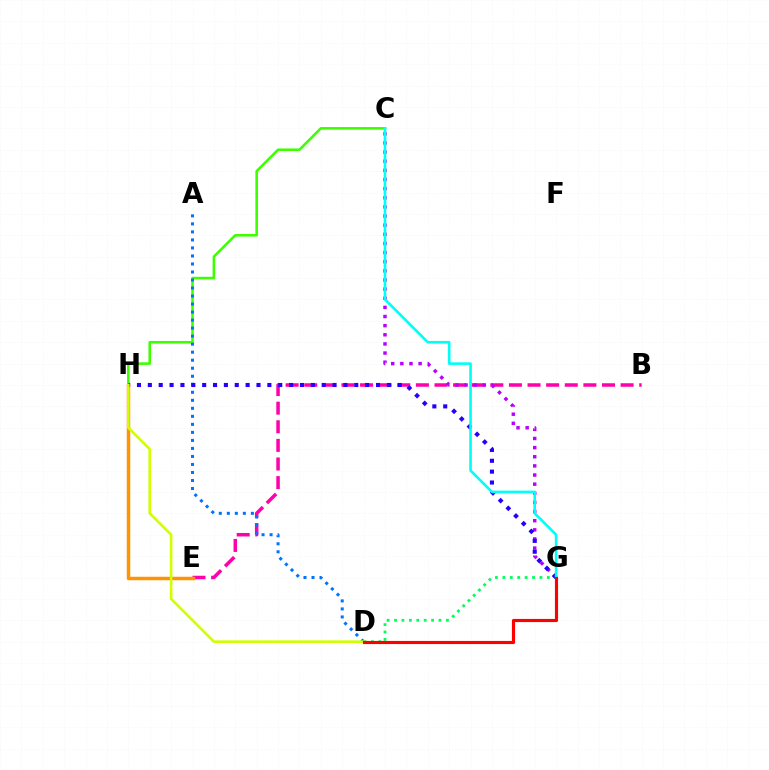{('B', 'E'): [{'color': '#ff00ac', 'line_style': 'dashed', 'thickness': 2.53}], ('C', 'H'): [{'color': '#3dff00', 'line_style': 'solid', 'thickness': 1.85}], ('A', 'D'): [{'color': '#0074ff', 'line_style': 'dotted', 'thickness': 2.18}], ('D', 'G'): [{'color': '#00ff5c', 'line_style': 'dotted', 'thickness': 2.01}, {'color': '#ff0000', 'line_style': 'solid', 'thickness': 2.27}], ('E', 'H'): [{'color': '#ff9400', 'line_style': 'solid', 'thickness': 2.5}], ('C', 'G'): [{'color': '#b900ff', 'line_style': 'dotted', 'thickness': 2.48}, {'color': '#00fff6', 'line_style': 'solid', 'thickness': 1.89}], ('G', 'H'): [{'color': '#2500ff', 'line_style': 'dotted', 'thickness': 2.95}], ('D', 'H'): [{'color': '#d1ff00', 'line_style': 'solid', 'thickness': 1.89}]}